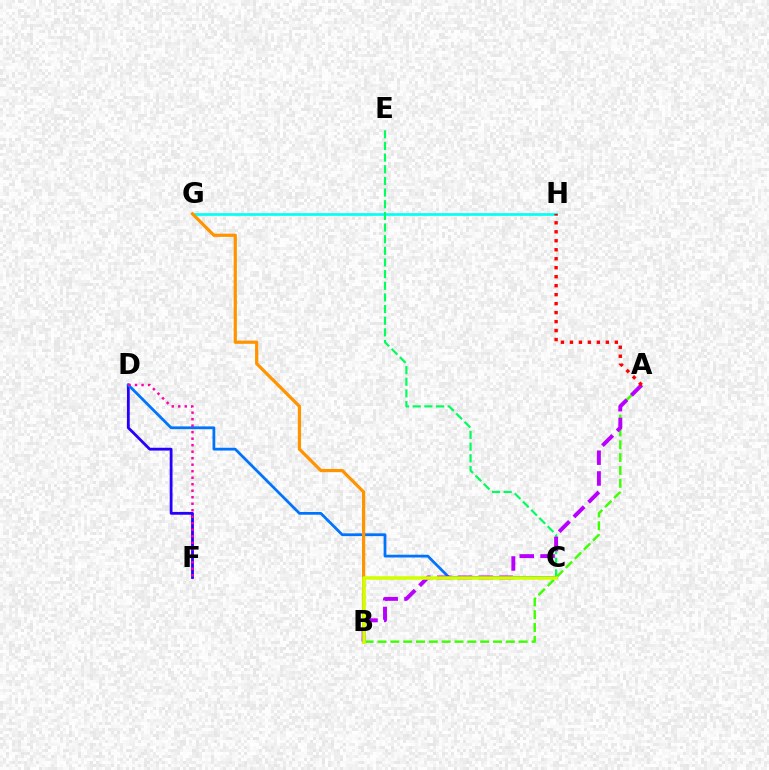{('G', 'H'): [{'color': '#00fff6', 'line_style': 'solid', 'thickness': 1.92}], ('D', 'F'): [{'color': '#2500ff', 'line_style': 'solid', 'thickness': 2.01}, {'color': '#ff00ac', 'line_style': 'dotted', 'thickness': 1.77}], ('C', 'E'): [{'color': '#00ff5c', 'line_style': 'dashed', 'thickness': 1.58}], ('C', 'D'): [{'color': '#0074ff', 'line_style': 'solid', 'thickness': 1.99}], ('A', 'B'): [{'color': '#3dff00', 'line_style': 'dashed', 'thickness': 1.74}, {'color': '#b900ff', 'line_style': 'dashed', 'thickness': 2.82}], ('B', 'G'): [{'color': '#ff9400', 'line_style': 'solid', 'thickness': 2.31}], ('A', 'H'): [{'color': '#ff0000', 'line_style': 'dotted', 'thickness': 2.44}], ('B', 'C'): [{'color': '#d1ff00', 'line_style': 'solid', 'thickness': 2.54}]}